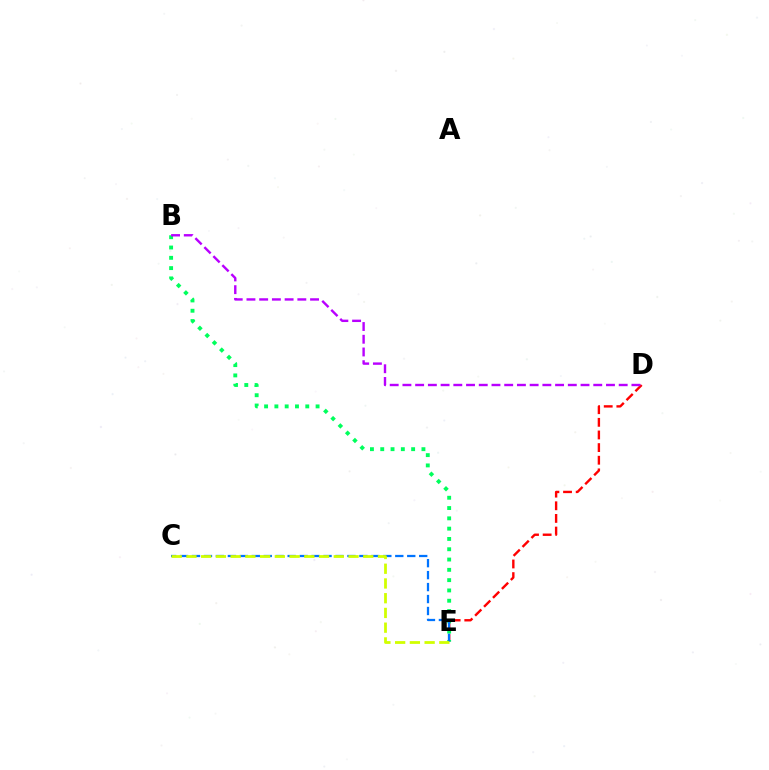{('D', 'E'): [{'color': '#ff0000', 'line_style': 'dashed', 'thickness': 1.72}], ('B', 'E'): [{'color': '#00ff5c', 'line_style': 'dotted', 'thickness': 2.8}], ('C', 'E'): [{'color': '#0074ff', 'line_style': 'dashed', 'thickness': 1.62}, {'color': '#d1ff00', 'line_style': 'dashed', 'thickness': 2.0}], ('B', 'D'): [{'color': '#b900ff', 'line_style': 'dashed', 'thickness': 1.73}]}